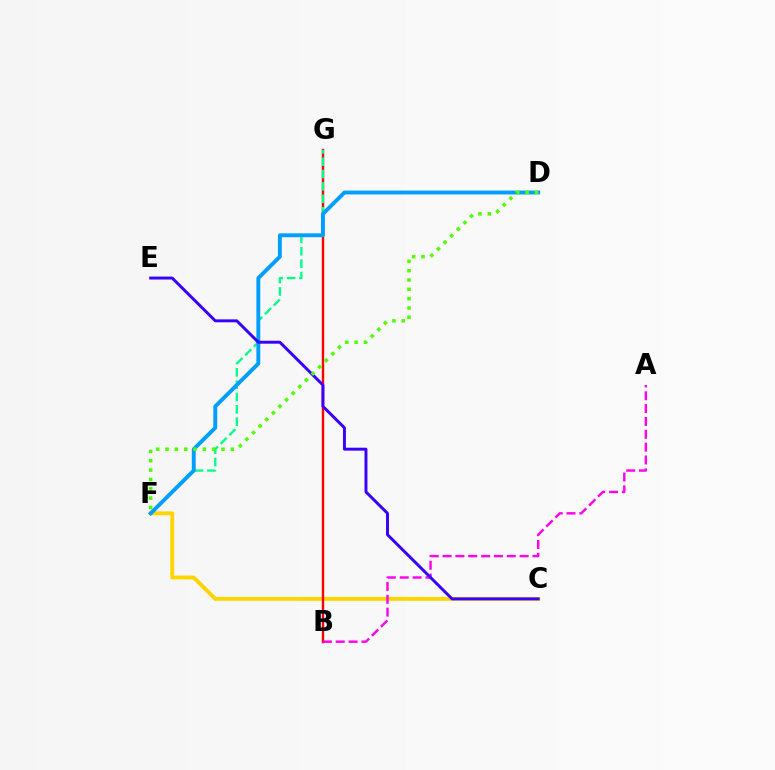{('C', 'F'): [{'color': '#ffd500', 'line_style': 'solid', 'thickness': 2.81}], ('B', 'G'): [{'color': '#ff0000', 'line_style': 'solid', 'thickness': 1.74}], ('F', 'G'): [{'color': '#00ff86', 'line_style': 'dashed', 'thickness': 1.68}], ('A', 'B'): [{'color': '#ff00ed', 'line_style': 'dashed', 'thickness': 1.74}], ('D', 'F'): [{'color': '#009eff', 'line_style': 'solid', 'thickness': 2.8}, {'color': '#4fff00', 'line_style': 'dotted', 'thickness': 2.53}], ('C', 'E'): [{'color': '#3700ff', 'line_style': 'solid', 'thickness': 2.11}]}